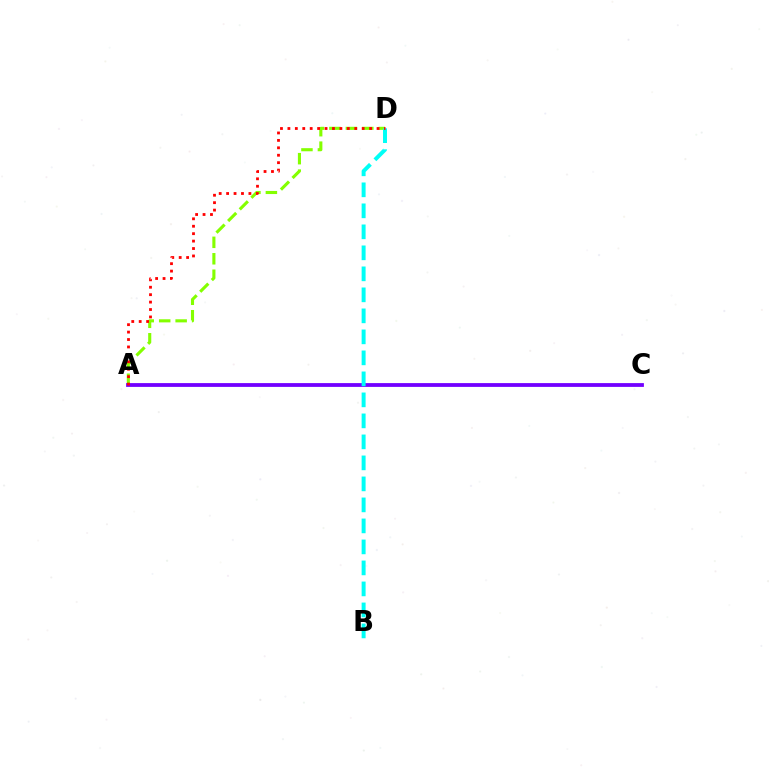{('A', 'D'): [{'color': '#84ff00', 'line_style': 'dashed', 'thickness': 2.24}, {'color': '#ff0000', 'line_style': 'dotted', 'thickness': 2.02}], ('A', 'C'): [{'color': '#7200ff', 'line_style': 'solid', 'thickness': 2.73}], ('B', 'D'): [{'color': '#00fff6', 'line_style': 'dashed', 'thickness': 2.85}]}